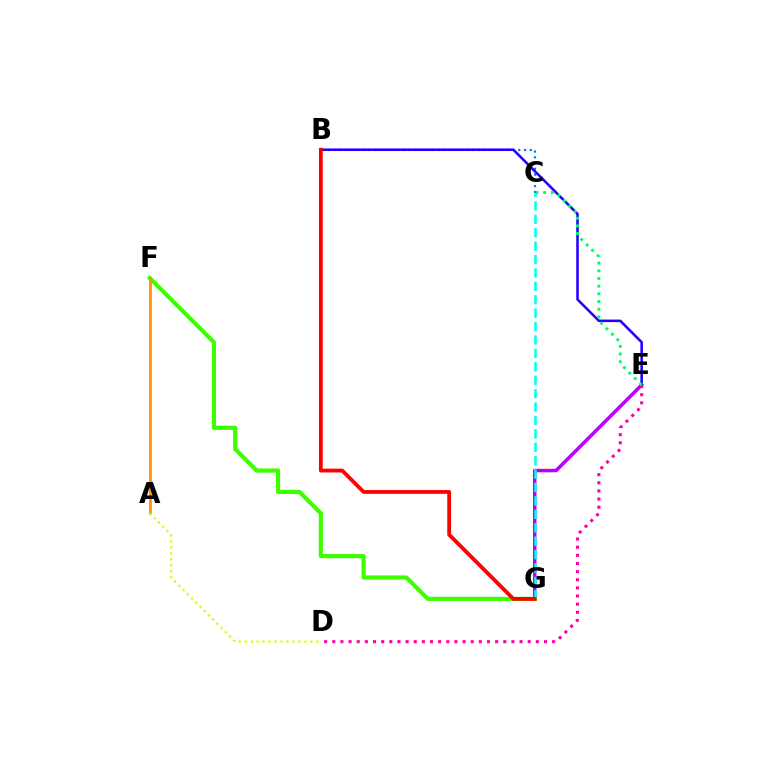{('E', 'G'): [{'color': '#b900ff', 'line_style': 'solid', 'thickness': 2.51}], ('B', 'C'): [{'color': '#0074ff', 'line_style': 'dotted', 'thickness': 1.57}], ('F', 'G'): [{'color': '#3dff00', 'line_style': 'solid', 'thickness': 3.0}], ('B', 'E'): [{'color': '#2500ff', 'line_style': 'solid', 'thickness': 1.84}], ('A', 'F'): [{'color': '#ff9400', 'line_style': 'solid', 'thickness': 2.0}], ('D', 'E'): [{'color': '#ff00ac', 'line_style': 'dotted', 'thickness': 2.21}], ('C', 'G'): [{'color': '#00fff6', 'line_style': 'dashed', 'thickness': 1.82}], ('A', 'D'): [{'color': '#d1ff00', 'line_style': 'dotted', 'thickness': 1.62}], ('B', 'G'): [{'color': '#ff0000', 'line_style': 'solid', 'thickness': 2.74}], ('C', 'E'): [{'color': '#00ff5c', 'line_style': 'dotted', 'thickness': 2.09}]}